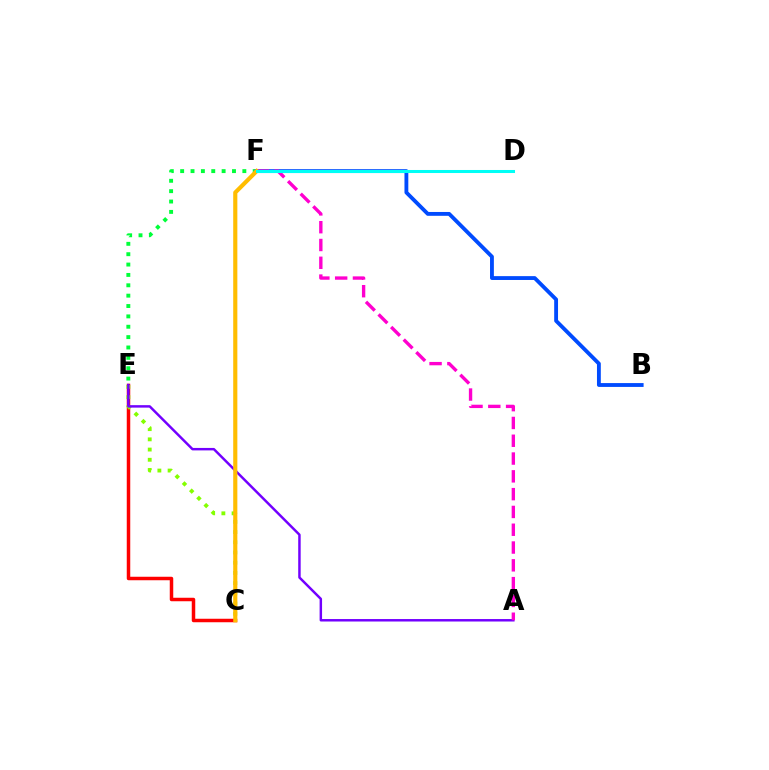{('C', 'E'): [{'color': '#ff0000', 'line_style': 'solid', 'thickness': 2.51}, {'color': '#84ff00', 'line_style': 'dotted', 'thickness': 2.78}], ('A', 'E'): [{'color': '#7200ff', 'line_style': 'solid', 'thickness': 1.78}], ('E', 'F'): [{'color': '#00ff39', 'line_style': 'dotted', 'thickness': 2.82}], ('B', 'F'): [{'color': '#004bff', 'line_style': 'solid', 'thickness': 2.77}], ('A', 'F'): [{'color': '#ff00cf', 'line_style': 'dashed', 'thickness': 2.42}], ('C', 'F'): [{'color': '#ffbd00', 'line_style': 'solid', 'thickness': 2.98}], ('D', 'F'): [{'color': '#00fff6', 'line_style': 'solid', 'thickness': 2.19}]}